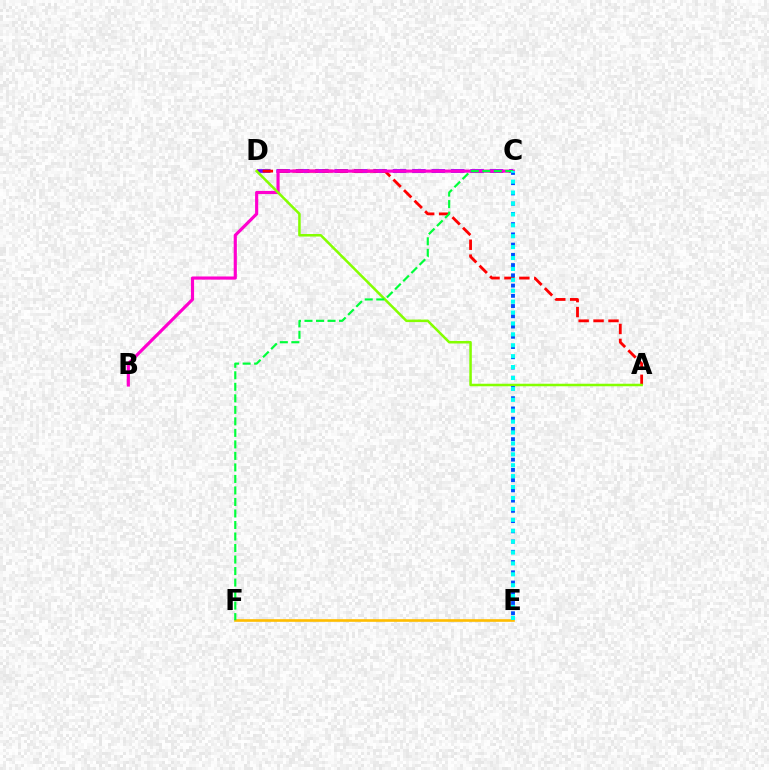{('C', 'D'): [{'color': '#7200ff', 'line_style': 'dashed', 'thickness': 2.63}], ('A', 'D'): [{'color': '#ff0000', 'line_style': 'dashed', 'thickness': 2.03}, {'color': '#84ff00', 'line_style': 'solid', 'thickness': 1.82}], ('B', 'C'): [{'color': '#ff00cf', 'line_style': 'solid', 'thickness': 2.27}], ('C', 'E'): [{'color': '#004bff', 'line_style': 'dotted', 'thickness': 2.78}, {'color': '#00fff6', 'line_style': 'dotted', 'thickness': 2.96}], ('E', 'F'): [{'color': '#ffbd00', 'line_style': 'solid', 'thickness': 1.9}], ('C', 'F'): [{'color': '#00ff39', 'line_style': 'dashed', 'thickness': 1.56}]}